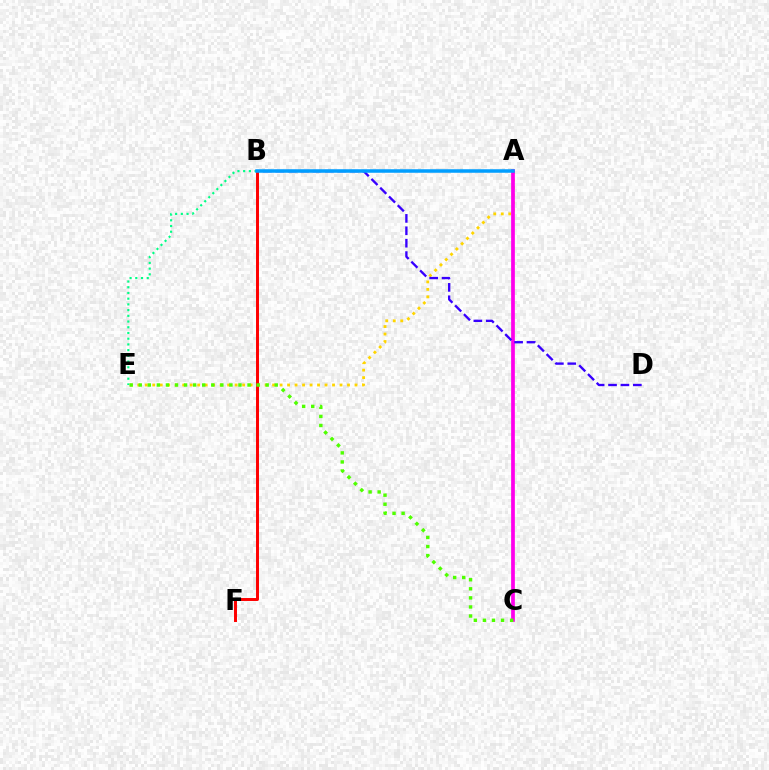{('A', 'E'): [{'color': '#ffd500', 'line_style': 'dotted', 'thickness': 2.04}], ('A', 'C'): [{'color': '#ff00ed', 'line_style': 'solid', 'thickness': 2.68}], ('B', 'D'): [{'color': '#3700ff', 'line_style': 'dashed', 'thickness': 1.69}], ('B', 'E'): [{'color': '#00ff86', 'line_style': 'dotted', 'thickness': 1.55}], ('B', 'F'): [{'color': '#ff0000', 'line_style': 'solid', 'thickness': 2.13}], ('C', 'E'): [{'color': '#4fff00', 'line_style': 'dotted', 'thickness': 2.46}], ('A', 'B'): [{'color': '#009eff', 'line_style': 'solid', 'thickness': 2.53}]}